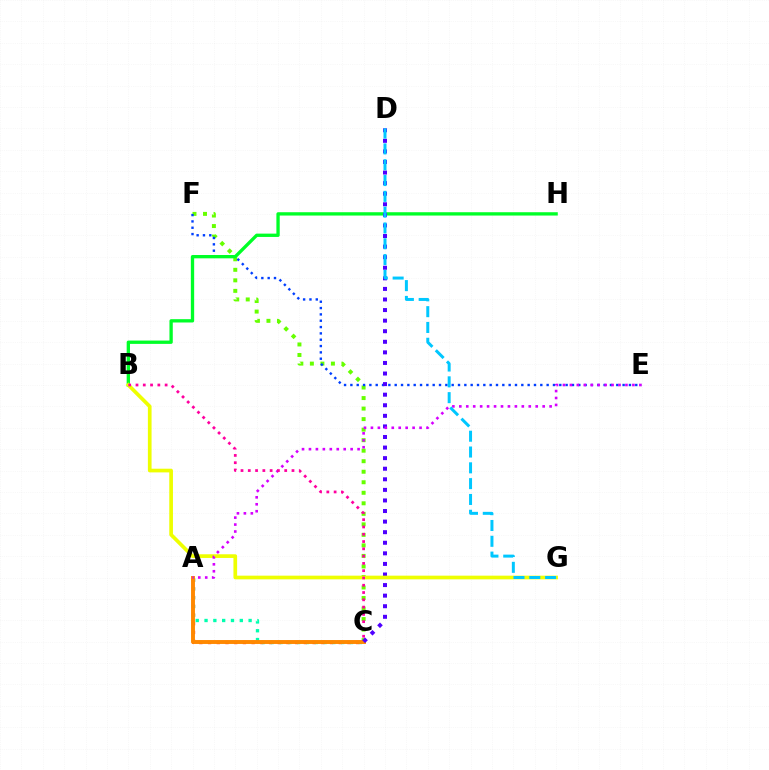{('C', 'F'): [{'color': '#66ff00', 'line_style': 'dotted', 'thickness': 2.86}], ('A', 'C'): [{'color': '#ff0000', 'line_style': 'dotted', 'thickness': 2.37}, {'color': '#00ffaf', 'line_style': 'dotted', 'thickness': 2.39}, {'color': '#ff8800', 'line_style': 'solid', 'thickness': 2.82}], ('E', 'F'): [{'color': '#003fff', 'line_style': 'dotted', 'thickness': 1.72}], ('B', 'H'): [{'color': '#00ff27', 'line_style': 'solid', 'thickness': 2.39}], ('C', 'D'): [{'color': '#4f00ff', 'line_style': 'dotted', 'thickness': 2.87}], ('B', 'G'): [{'color': '#eeff00', 'line_style': 'solid', 'thickness': 2.65}], ('A', 'E'): [{'color': '#d600ff', 'line_style': 'dotted', 'thickness': 1.89}], ('D', 'G'): [{'color': '#00c7ff', 'line_style': 'dashed', 'thickness': 2.15}], ('B', 'C'): [{'color': '#ff00a0', 'line_style': 'dotted', 'thickness': 1.98}]}